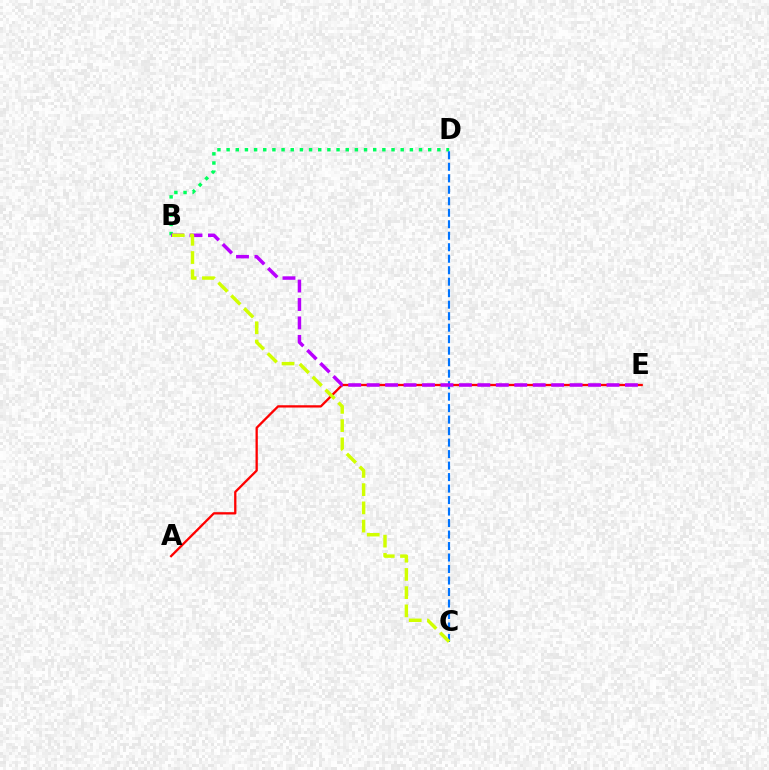{('A', 'E'): [{'color': '#ff0000', 'line_style': 'solid', 'thickness': 1.65}], ('B', 'D'): [{'color': '#00ff5c', 'line_style': 'dotted', 'thickness': 2.49}], ('C', 'D'): [{'color': '#0074ff', 'line_style': 'dashed', 'thickness': 1.56}], ('B', 'E'): [{'color': '#b900ff', 'line_style': 'dashed', 'thickness': 2.51}], ('B', 'C'): [{'color': '#d1ff00', 'line_style': 'dashed', 'thickness': 2.48}]}